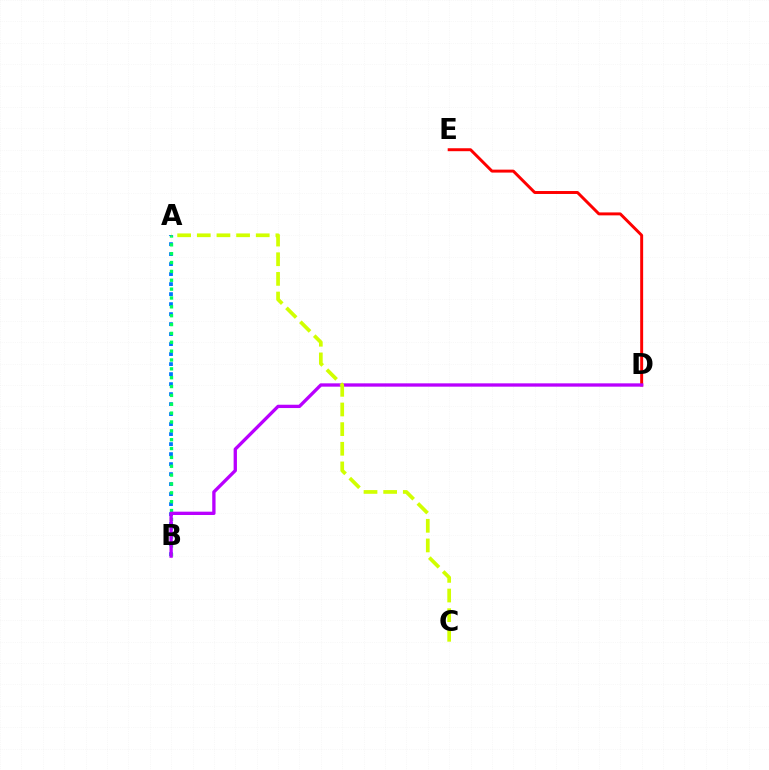{('A', 'B'): [{'color': '#0074ff', 'line_style': 'dotted', 'thickness': 2.72}, {'color': '#00ff5c', 'line_style': 'dotted', 'thickness': 2.41}], ('D', 'E'): [{'color': '#ff0000', 'line_style': 'solid', 'thickness': 2.12}], ('B', 'D'): [{'color': '#b900ff', 'line_style': 'solid', 'thickness': 2.39}], ('A', 'C'): [{'color': '#d1ff00', 'line_style': 'dashed', 'thickness': 2.67}]}